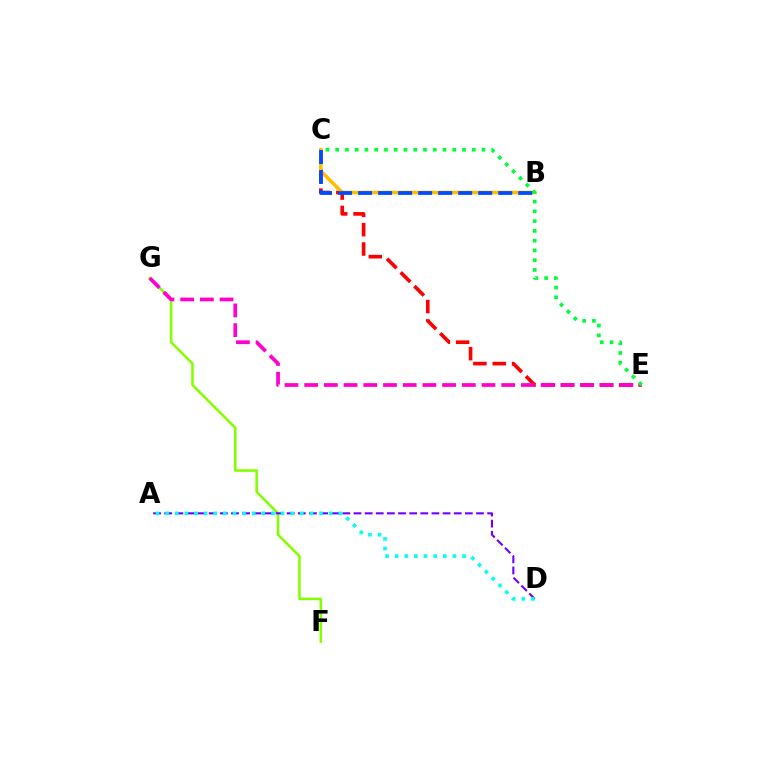{('F', 'G'): [{'color': '#84ff00', 'line_style': 'solid', 'thickness': 1.84}], ('C', 'E'): [{'color': '#ff0000', 'line_style': 'dashed', 'thickness': 2.63}, {'color': '#00ff39', 'line_style': 'dotted', 'thickness': 2.65}], ('A', 'D'): [{'color': '#7200ff', 'line_style': 'dashed', 'thickness': 1.51}, {'color': '#00fff6', 'line_style': 'dotted', 'thickness': 2.61}], ('E', 'G'): [{'color': '#ff00cf', 'line_style': 'dashed', 'thickness': 2.68}], ('B', 'C'): [{'color': '#ffbd00', 'line_style': 'solid', 'thickness': 2.57}, {'color': '#004bff', 'line_style': 'dashed', 'thickness': 2.72}]}